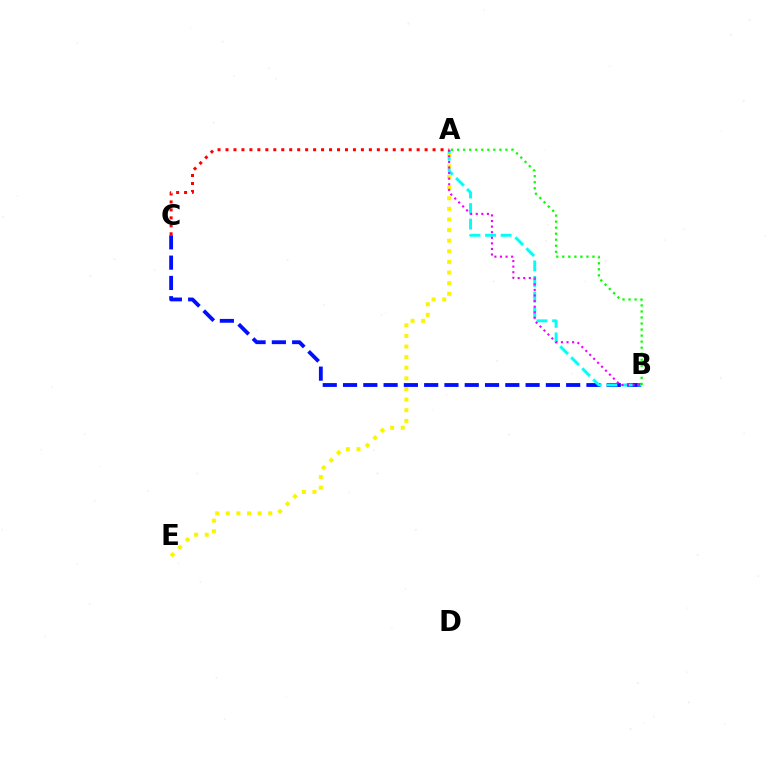{('B', 'C'): [{'color': '#0010ff', 'line_style': 'dashed', 'thickness': 2.76}], ('A', 'B'): [{'color': '#00fff6', 'line_style': 'dashed', 'thickness': 2.11}, {'color': '#ee00ff', 'line_style': 'dotted', 'thickness': 1.52}, {'color': '#08ff00', 'line_style': 'dotted', 'thickness': 1.64}], ('A', 'E'): [{'color': '#fcf500', 'line_style': 'dotted', 'thickness': 2.88}], ('A', 'C'): [{'color': '#ff0000', 'line_style': 'dotted', 'thickness': 2.16}]}